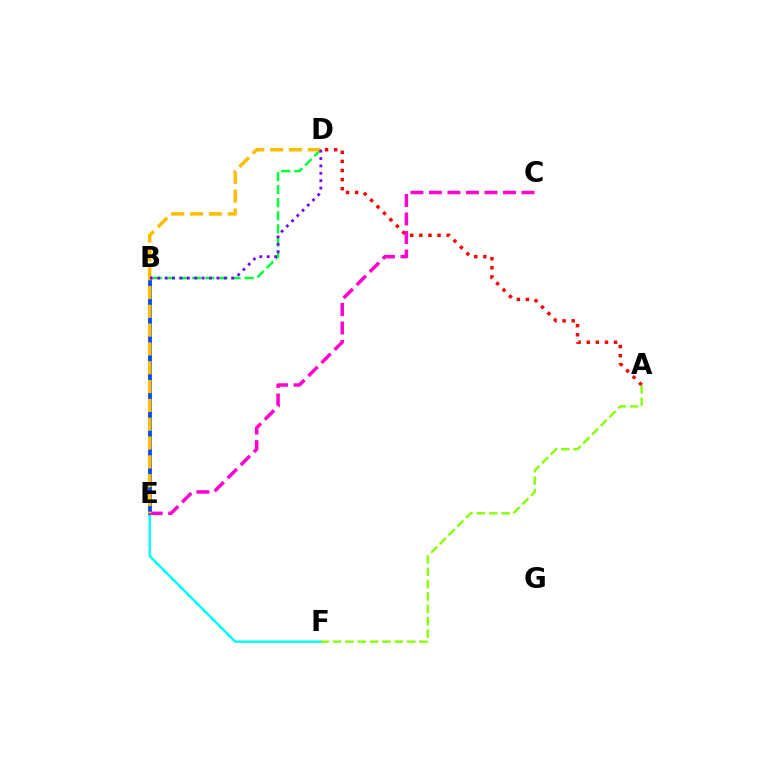{('E', 'F'): [{'color': '#00fff6', 'line_style': 'solid', 'thickness': 1.77}], ('A', 'D'): [{'color': '#ff0000', 'line_style': 'dotted', 'thickness': 2.47}], ('B', 'D'): [{'color': '#00ff39', 'line_style': 'dashed', 'thickness': 1.78}, {'color': '#7200ff', 'line_style': 'dotted', 'thickness': 2.01}], ('A', 'F'): [{'color': '#84ff00', 'line_style': 'dashed', 'thickness': 1.68}], ('B', 'E'): [{'color': '#004bff', 'line_style': 'solid', 'thickness': 2.74}], ('C', 'E'): [{'color': '#ff00cf', 'line_style': 'dashed', 'thickness': 2.51}], ('D', 'E'): [{'color': '#ffbd00', 'line_style': 'dashed', 'thickness': 2.56}]}